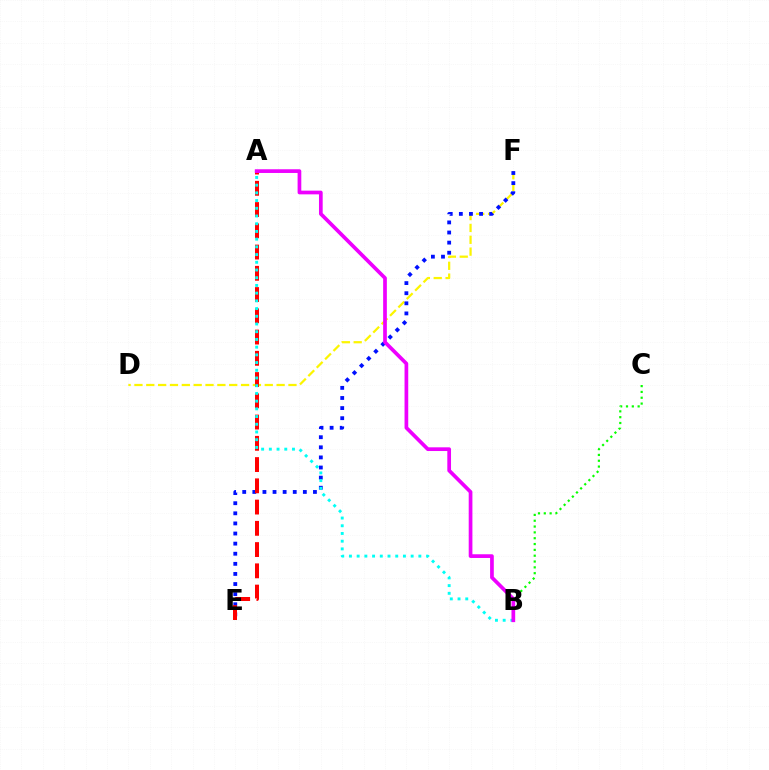{('D', 'F'): [{'color': '#fcf500', 'line_style': 'dashed', 'thickness': 1.61}], ('E', 'F'): [{'color': '#0010ff', 'line_style': 'dotted', 'thickness': 2.75}], ('A', 'E'): [{'color': '#ff0000', 'line_style': 'dashed', 'thickness': 2.89}], ('B', 'C'): [{'color': '#08ff00', 'line_style': 'dotted', 'thickness': 1.58}], ('A', 'B'): [{'color': '#00fff6', 'line_style': 'dotted', 'thickness': 2.1}, {'color': '#ee00ff', 'line_style': 'solid', 'thickness': 2.67}]}